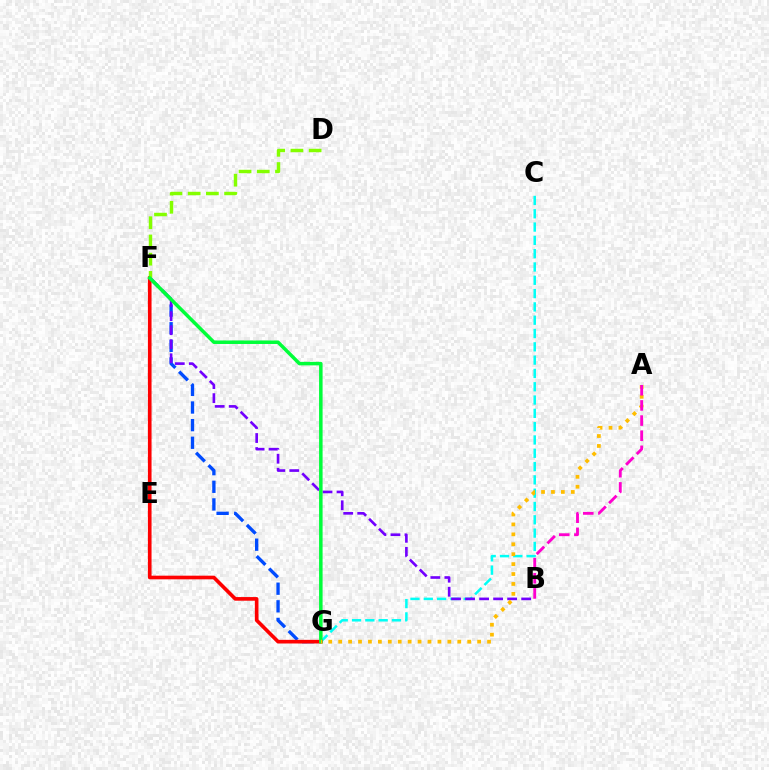{('F', 'G'): [{'color': '#004bff', 'line_style': 'dashed', 'thickness': 2.39}, {'color': '#ff0000', 'line_style': 'solid', 'thickness': 2.62}, {'color': '#00ff39', 'line_style': 'solid', 'thickness': 2.53}], ('C', 'G'): [{'color': '#00fff6', 'line_style': 'dashed', 'thickness': 1.81}], ('D', 'F'): [{'color': '#84ff00', 'line_style': 'dashed', 'thickness': 2.48}], ('B', 'F'): [{'color': '#7200ff', 'line_style': 'dashed', 'thickness': 1.91}], ('A', 'G'): [{'color': '#ffbd00', 'line_style': 'dotted', 'thickness': 2.7}], ('A', 'B'): [{'color': '#ff00cf', 'line_style': 'dashed', 'thickness': 2.06}]}